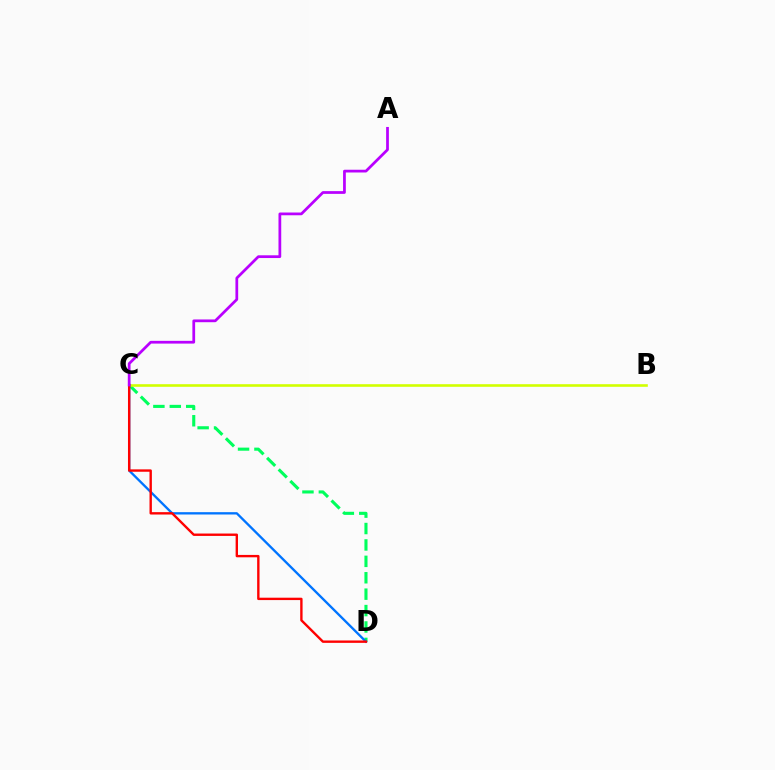{('C', 'D'): [{'color': '#00ff5c', 'line_style': 'dashed', 'thickness': 2.23}, {'color': '#0074ff', 'line_style': 'solid', 'thickness': 1.68}, {'color': '#ff0000', 'line_style': 'solid', 'thickness': 1.71}], ('B', 'C'): [{'color': '#d1ff00', 'line_style': 'solid', 'thickness': 1.88}], ('A', 'C'): [{'color': '#b900ff', 'line_style': 'solid', 'thickness': 1.98}]}